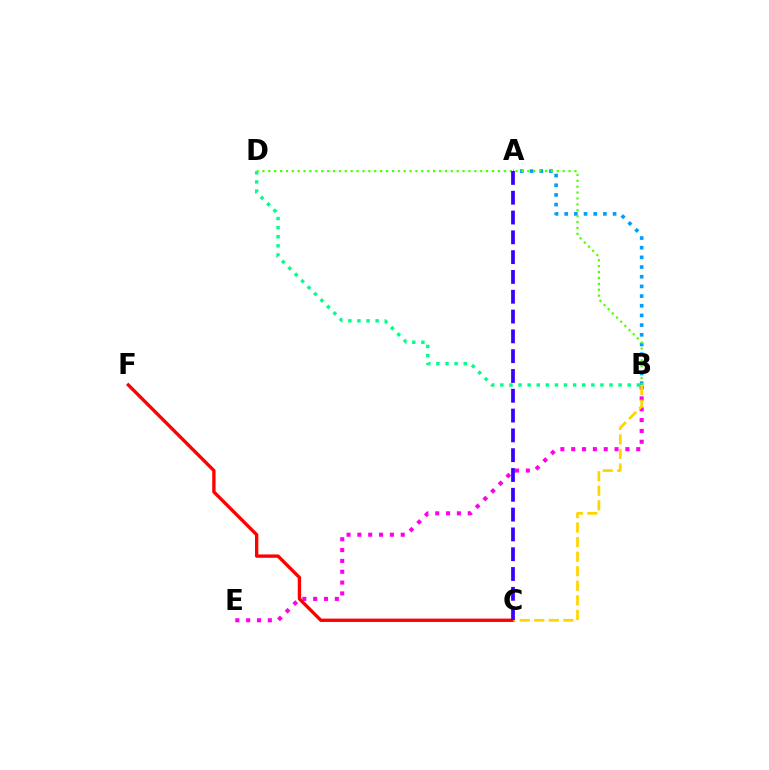{('A', 'B'): [{'color': '#009eff', 'line_style': 'dotted', 'thickness': 2.63}], ('B', 'E'): [{'color': '#ff00ed', 'line_style': 'dotted', 'thickness': 2.94}], ('C', 'F'): [{'color': '#ff0000', 'line_style': 'solid', 'thickness': 2.41}], ('B', 'D'): [{'color': '#4fff00', 'line_style': 'dotted', 'thickness': 1.6}, {'color': '#00ff86', 'line_style': 'dotted', 'thickness': 2.47}], ('B', 'C'): [{'color': '#ffd500', 'line_style': 'dashed', 'thickness': 1.98}], ('A', 'C'): [{'color': '#3700ff', 'line_style': 'dashed', 'thickness': 2.69}]}